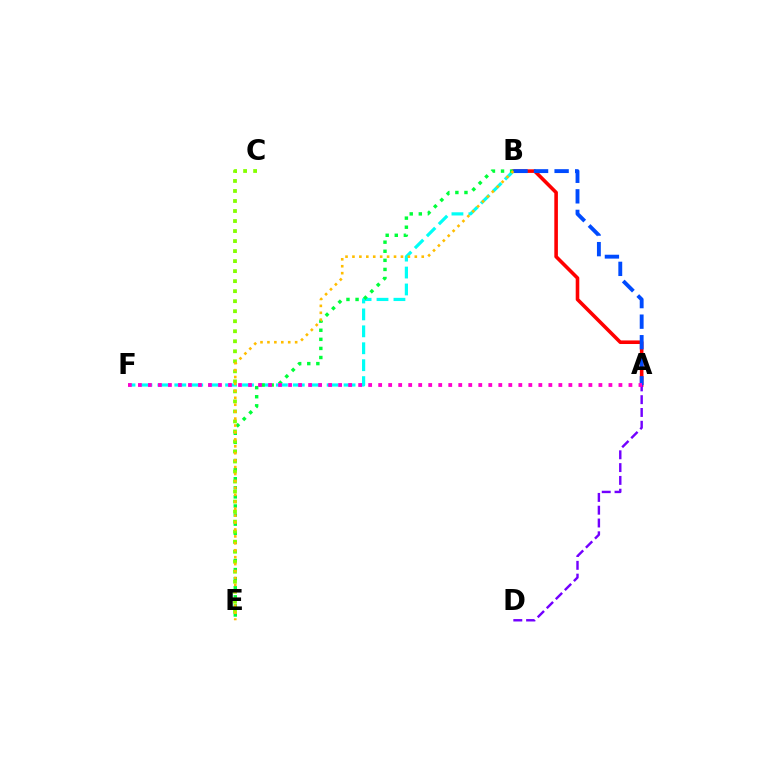{('A', 'B'): [{'color': '#ff0000', 'line_style': 'solid', 'thickness': 2.58}, {'color': '#004bff', 'line_style': 'dashed', 'thickness': 2.79}], ('B', 'F'): [{'color': '#00fff6', 'line_style': 'dashed', 'thickness': 2.3}], ('A', 'D'): [{'color': '#7200ff', 'line_style': 'dashed', 'thickness': 1.74}], ('B', 'E'): [{'color': '#00ff39', 'line_style': 'dotted', 'thickness': 2.47}, {'color': '#ffbd00', 'line_style': 'dotted', 'thickness': 1.88}], ('C', 'E'): [{'color': '#84ff00', 'line_style': 'dotted', 'thickness': 2.72}], ('A', 'F'): [{'color': '#ff00cf', 'line_style': 'dotted', 'thickness': 2.72}]}